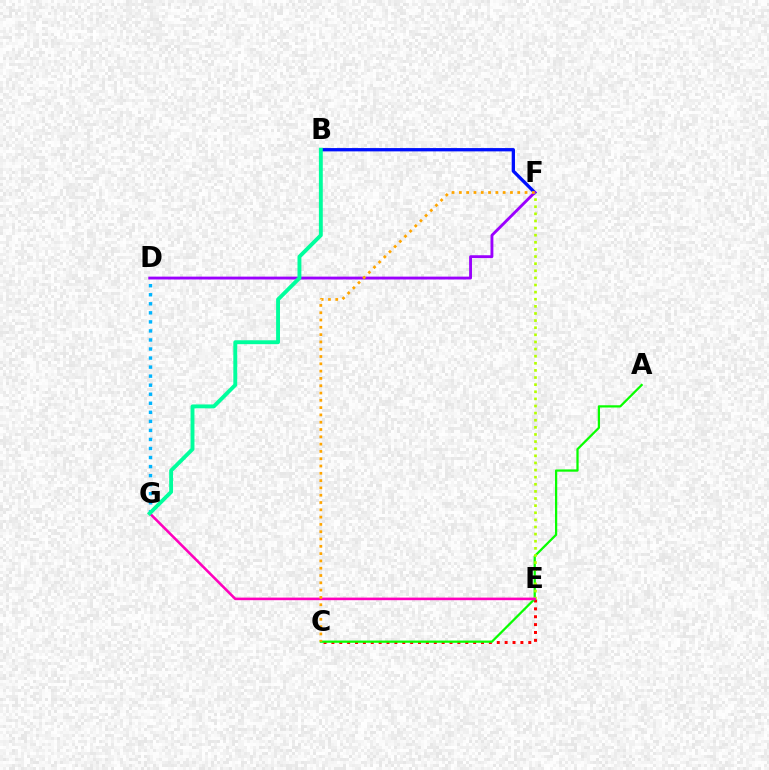{('C', 'E'): [{'color': '#ff0000', 'line_style': 'dotted', 'thickness': 2.14}], ('A', 'C'): [{'color': '#08ff00', 'line_style': 'solid', 'thickness': 1.62}], ('B', 'F'): [{'color': '#0010ff', 'line_style': 'solid', 'thickness': 2.38}], ('D', 'F'): [{'color': '#9b00ff', 'line_style': 'solid', 'thickness': 2.06}], ('E', 'F'): [{'color': '#b3ff00', 'line_style': 'dotted', 'thickness': 1.93}], ('D', 'G'): [{'color': '#00b5ff', 'line_style': 'dotted', 'thickness': 2.46}], ('E', 'G'): [{'color': '#ff00bd', 'line_style': 'solid', 'thickness': 1.86}], ('C', 'F'): [{'color': '#ffa500', 'line_style': 'dotted', 'thickness': 1.98}], ('B', 'G'): [{'color': '#00ff9d', 'line_style': 'solid', 'thickness': 2.8}]}